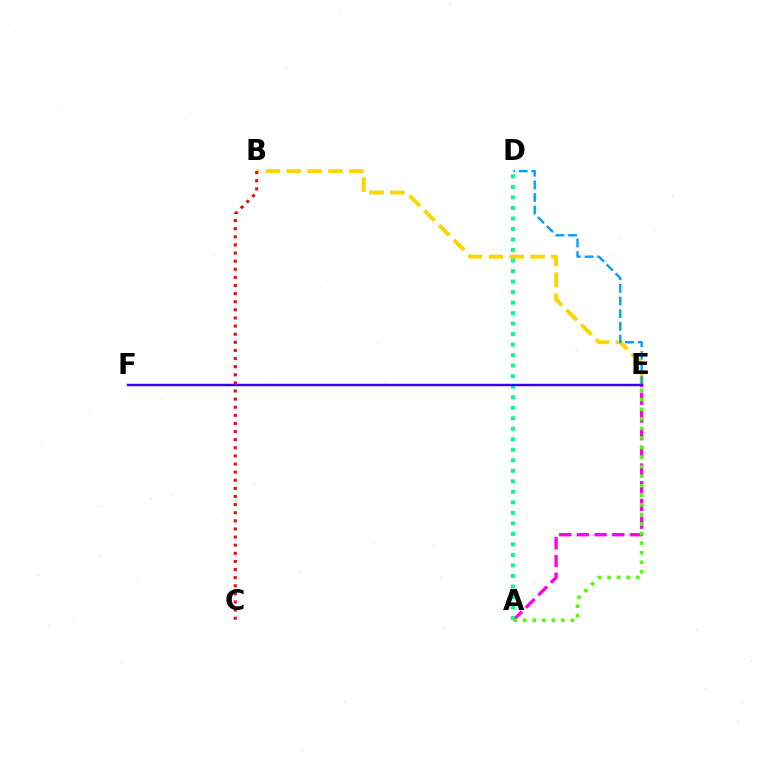{('A', 'E'): [{'color': '#ff00ed', 'line_style': 'dashed', 'thickness': 2.4}, {'color': '#4fff00', 'line_style': 'dotted', 'thickness': 2.6}], ('B', 'E'): [{'color': '#ffd500', 'line_style': 'dashed', 'thickness': 2.83}], ('D', 'E'): [{'color': '#009eff', 'line_style': 'dashed', 'thickness': 1.71}], ('A', 'D'): [{'color': '#00ff86', 'line_style': 'dotted', 'thickness': 2.86}], ('E', 'F'): [{'color': '#3700ff', 'line_style': 'solid', 'thickness': 1.75}], ('B', 'C'): [{'color': '#ff0000', 'line_style': 'dotted', 'thickness': 2.2}]}